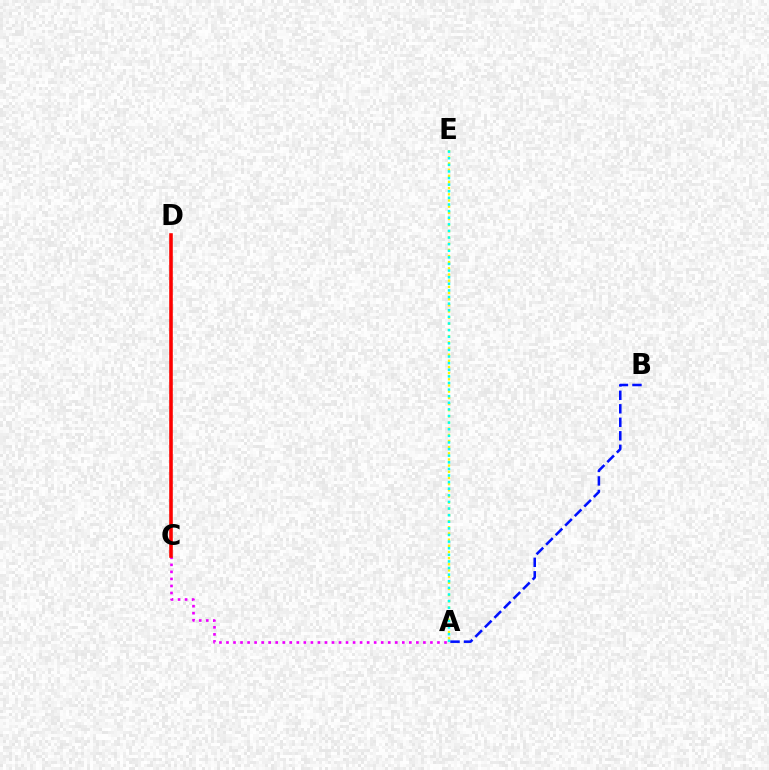{('A', 'E'): [{'color': '#fcf500', 'line_style': 'dotted', 'thickness': 1.68}, {'color': '#00fff6', 'line_style': 'dotted', 'thickness': 1.8}], ('C', 'D'): [{'color': '#08ff00', 'line_style': 'solid', 'thickness': 1.54}, {'color': '#ff0000', 'line_style': 'solid', 'thickness': 2.57}], ('A', 'B'): [{'color': '#0010ff', 'line_style': 'dashed', 'thickness': 1.83}], ('A', 'C'): [{'color': '#ee00ff', 'line_style': 'dotted', 'thickness': 1.91}]}